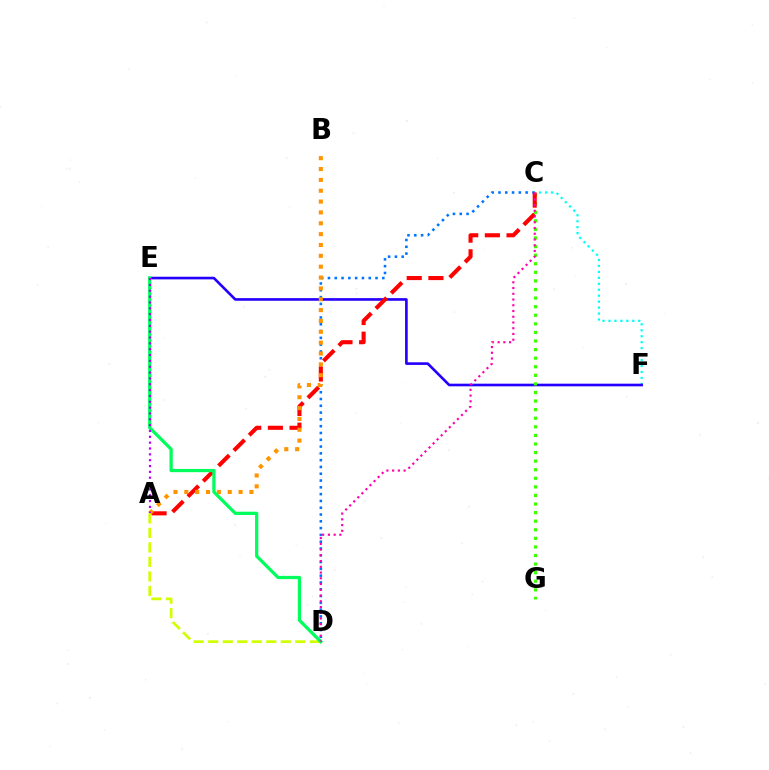{('C', 'F'): [{'color': '#00fff6', 'line_style': 'dotted', 'thickness': 1.62}], ('C', 'D'): [{'color': '#0074ff', 'line_style': 'dotted', 'thickness': 1.85}, {'color': '#ff00ac', 'line_style': 'dotted', 'thickness': 1.56}], ('E', 'F'): [{'color': '#2500ff', 'line_style': 'solid', 'thickness': 1.9}], ('C', 'G'): [{'color': '#3dff00', 'line_style': 'dotted', 'thickness': 2.33}], ('A', 'C'): [{'color': '#ff0000', 'line_style': 'dashed', 'thickness': 2.94}], ('A', 'B'): [{'color': '#ff9400', 'line_style': 'dotted', 'thickness': 2.95}], ('A', 'D'): [{'color': '#d1ff00', 'line_style': 'dashed', 'thickness': 1.97}], ('D', 'E'): [{'color': '#00ff5c', 'line_style': 'solid', 'thickness': 2.34}], ('A', 'E'): [{'color': '#b900ff', 'line_style': 'dotted', 'thickness': 1.59}]}